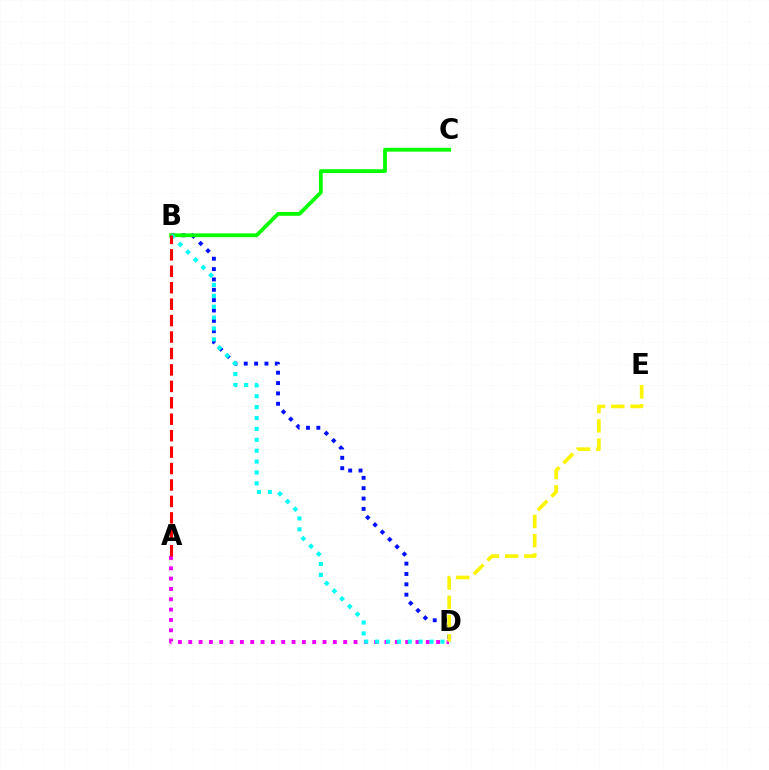{('B', 'D'): [{'color': '#0010ff', 'line_style': 'dotted', 'thickness': 2.81}, {'color': '#00fff6', 'line_style': 'dotted', 'thickness': 2.96}], ('A', 'D'): [{'color': '#ee00ff', 'line_style': 'dotted', 'thickness': 2.81}], ('B', 'C'): [{'color': '#08ff00', 'line_style': 'solid', 'thickness': 2.73}], ('A', 'B'): [{'color': '#ff0000', 'line_style': 'dashed', 'thickness': 2.23}], ('D', 'E'): [{'color': '#fcf500', 'line_style': 'dashed', 'thickness': 2.61}]}